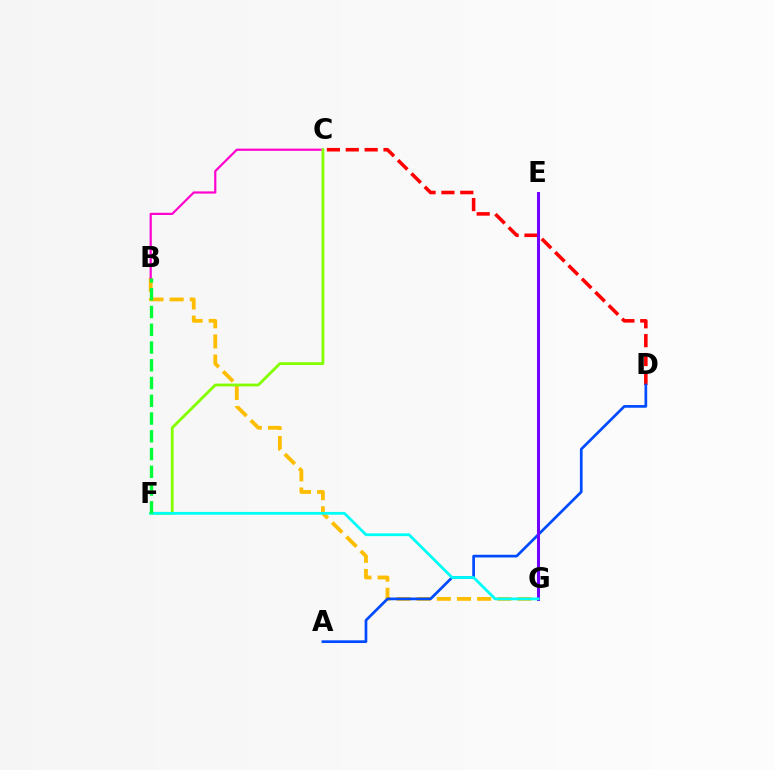{('B', 'G'): [{'color': '#ffbd00', 'line_style': 'dashed', 'thickness': 2.74}], ('B', 'C'): [{'color': '#ff00cf', 'line_style': 'solid', 'thickness': 1.58}], ('C', 'D'): [{'color': '#ff0000', 'line_style': 'dashed', 'thickness': 2.56}], ('A', 'D'): [{'color': '#004bff', 'line_style': 'solid', 'thickness': 1.95}], ('C', 'F'): [{'color': '#84ff00', 'line_style': 'solid', 'thickness': 2.03}], ('E', 'G'): [{'color': '#7200ff', 'line_style': 'solid', 'thickness': 2.18}], ('F', 'G'): [{'color': '#00fff6', 'line_style': 'solid', 'thickness': 2.0}], ('B', 'F'): [{'color': '#00ff39', 'line_style': 'dashed', 'thickness': 2.41}]}